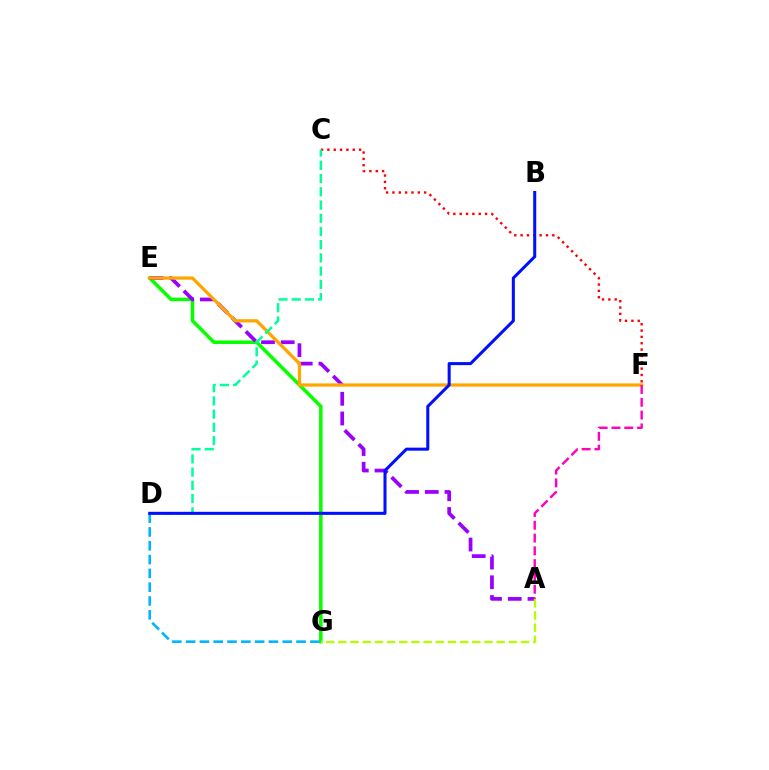{('E', 'G'): [{'color': '#08ff00', 'line_style': 'solid', 'thickness': 2.55}], ('A', 'E'): [{'color': '#9b00ff', 'line_style': 'dashed', 'thickness': 2.68}], ('D', 'G'): [{'color': '#00b5ff', 'line_style': 'dashed', 'thickness': 1.88}], ('E', 'F'): [{'color': '#ffa500', 'line_style': 'solid', 'thickness': 2.35}], ('C', 'F'): [{'color': '#ff0000', 'line_style': 'dotted', 'thickness': 1.72}], ('C', 'D'): [{'color': '#00ff9d', 'line_style': 'dashed', 'thickness': 1.8}], ('B', 'D'): [{'color': '#0010ff', 'line_style': 'solid', 'thickness': 2.19}], ('A', 'G'): [{'color': '#b3ff00', 'line_style': 'dashed', 'thickness': 1.65}], ('A', 'F'): [{'color': '#ff00bd', 'line_style': 'dashed', 'thickness': 1.74}]}